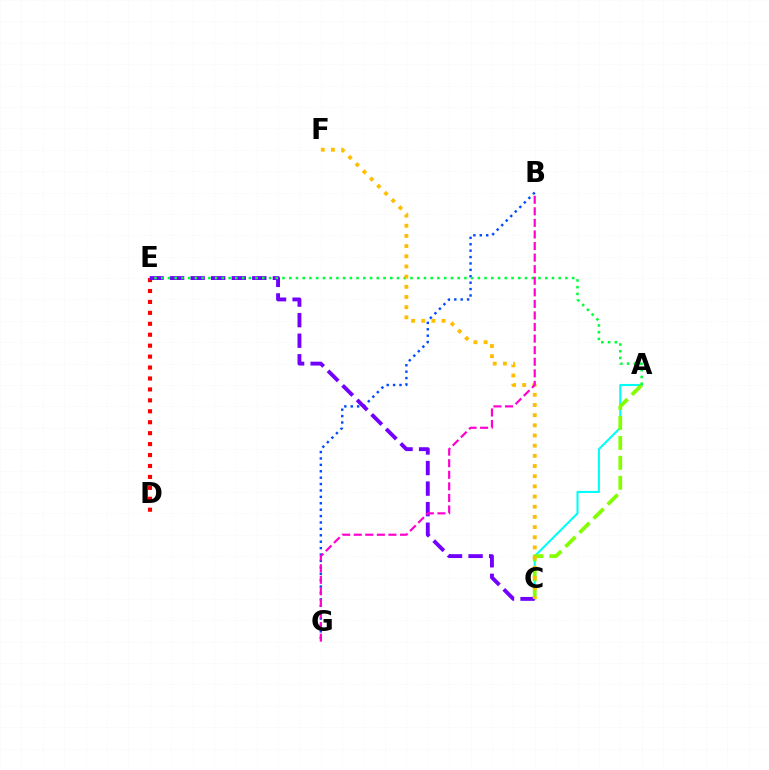{('A', 'C'): [{'color': '#00fff6', 'line_style': 'solid', 'thickness': 1.51}, {'color': '#84ff00', 'line_style': 'dashed', 'thickness': 2.71}], ('B', 'G'): [{'color': '#004bff', 'line_style': 'dotted', 'thickness': 1.74}, {'color': '#ff00cf', 'line_style': 'dashed', 'thickness': 1.57}], ('D', 'E'): [{'color': '#ff0000', 'line_style': 'dotted', 'thickness': 2.97}], ('C', 'E'): [{'color': '#7200ff', 'line_style': 'dashed', 'thickness': 2.79}], ('A', 'E'): [{'color': '#00ff39', 'line_style': 'dotted', 'thickness': 1.83}], ('C', 'F'): [{'color': '#ffbd00', 'line_style': 'dotted', 'thickness': 2.76}]}